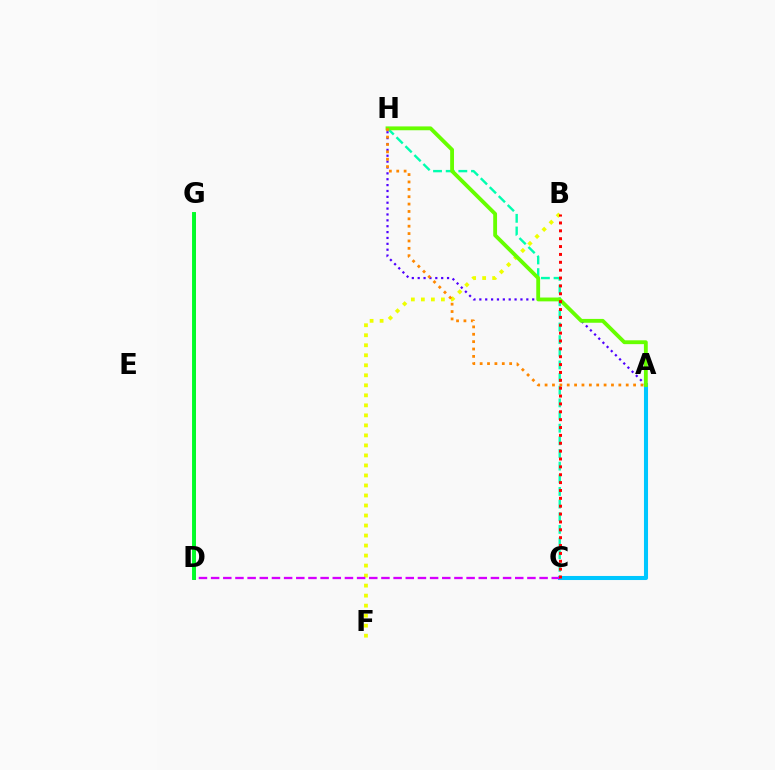{('D', 'G'): [{'color': '#003fff', 'line_style': 'dashed', 'thickness': 1.5}, {'color': '#ff00a0', 'line_style': 'solid', 'thickness': 2.11}, {'color': '#00ff27', 'line_style': 'solid', 'thickness': 2.81}], ('C', 'H'): [{'color': '#00ffaf', 'line_style': 'dashed', 'thickness': 1.72}], ('A', 'H'): [{'color': '#4f00ff', 'line_style': 'dotted', 'thickness': 1.6}, {'color': '#66ff00', 'line_style': 'solid', 'thickness': 2.76}, {'color': '#ff8800', 'line_style': 'dotted', 'thickness': 2.0}], ('A', 'C'): [{'color': '#00c7ff', 'line_style': 'solid', 'thickness': 2.92}], ('B', 'F'): [{'color': '#eeff00', 'line_style': 'dotted', 'thickness': 2.72}], ('C', 'D'): [{'color': '#d600ff', 'line_style': 'dashed', 'thickness': 1.65}], ('B', 'C'): [{'color': '#ff0000', 'line_style': 'dotted', 'thickness': 2.14}]}